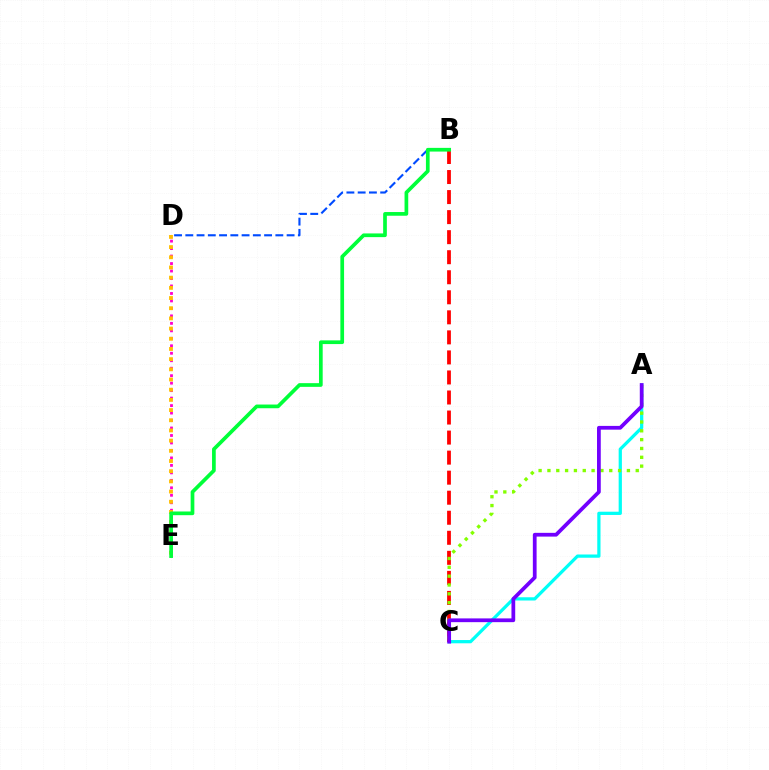{('B', 'D'): [{'color': '#004bff', 'line_style': 'dashed', 'thickness': 1.53}], ('A', 'C'): [{'color': '#00fff6', 'line_style': 'solid', 'thickness': 2.34}, {'color': '#84ff00', 'line_style': 'dotted', 'thickness': 2.4}, {'color': '#7200ff', 'line_style': 'solid', 'thickness': 2.7}], ('B', 'C'): [{'color': '#ff0000', 'line_style': 'dashed', 'thickness': 2.72}], ('D', 'E'): [{'color': '#ff00cf', 'line_style': 'dotted', 'thickness': 2.03}, {'color': '#ffbd00', 'line_style': 'dotted', 'thickness': 2.77}], ('B', 'E'): [{'color': '#00ff39', 'line_style': 'solid', 'thickness': 2.66}]}